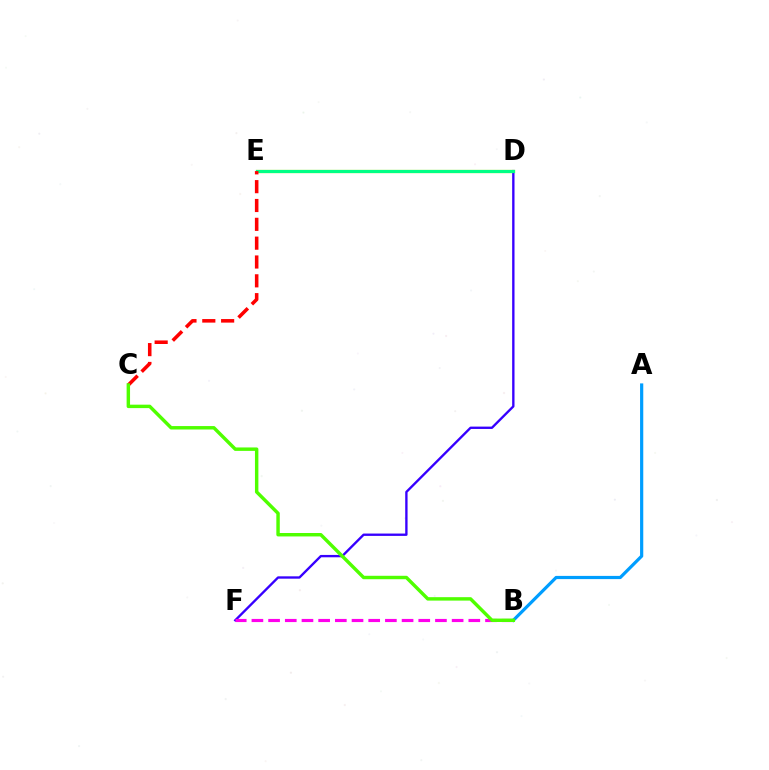{('D', 'E'): [{'color': '#ffd500', 'line_style': 'solid', 'thickness': 2.31}, {'color': '#00ff86', 'line_style': 'solid', 'thickness': 2.29}], ('D', 'F'): [{'color': '#3700ff', 'line_style': 'solid', 'thickness': 1.69}], ('B', 'F'): [{'color': '#ff00ed', 'line_style': 'dashed', 'thickness': 2.27}], ('A', 'B'): [{'color': '#009eff', 'line_style': 'solid', 'thickness': 2.3}], ('C', 'E'): [{'color': '#ff0000', 'line_style': 'dashed', 'thickness': 2.56}], ('B', 'C'): [{'color': '#4fff00', 'line_style': 'solid', 'thickness': 2.47}]}